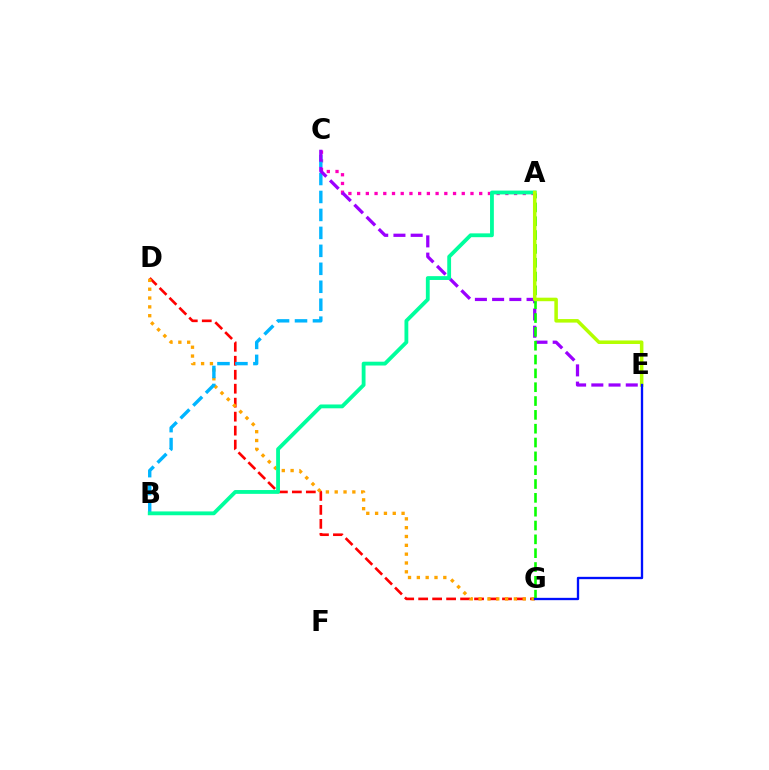{('D', 'G'): [{'color': '#ff0000', 'line_style': 'dashed', 'thickness': 1.9}, {'color': '#ffa500', 'line_style': 'dotted', 'thickness': 2.4}], ('A', 'C'): [{'color': '#ff00bd', 'line_style': 'dotted', 'thickness': 2.37}], ('B', 'C'): [{'color': '#00b5ff', 'line_style': 'dashed', 'thickness': 2.44}], ('C', 'E'): [{'color': '#9b00ff', 'line_style': 'dashed', 'thickness': 2.34}], ('A', 'B'): [{'color': '#00ff9d', 'line_style': 'solid', 'thickness': 2.75}], ('A', 'G'): [{'color': '#08ff00', 'line_style': 'dashed', 'thickness': 1.88}], ('A', 'E'): [{'color': '#b3ff00', 'line_style': 'solid', 'thickness': 2.54}], ('E', 'G'): [{'color': '#0010ff', 'line_style': 'solid', 'thickness': 1.68}]}